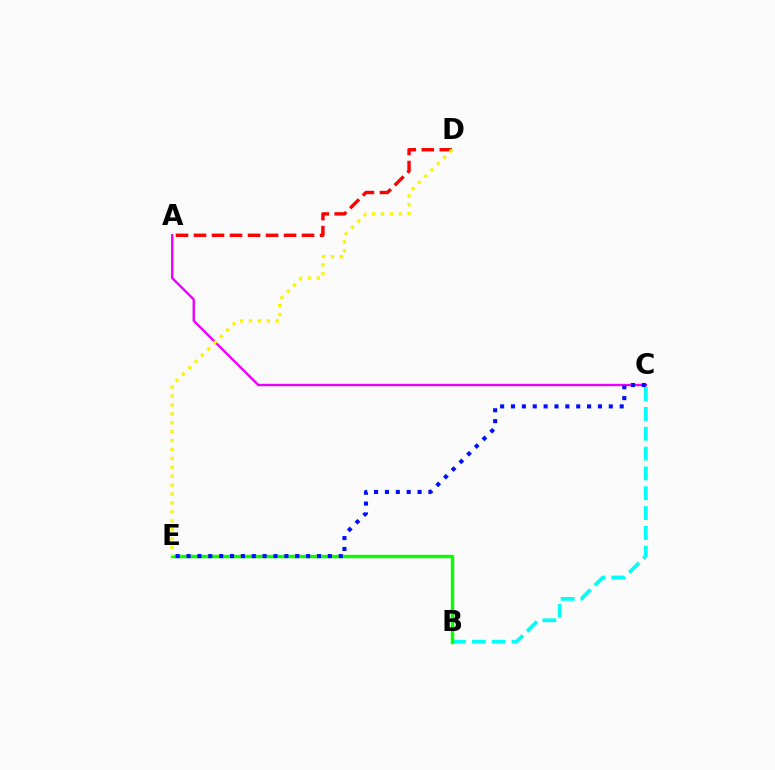{('A', 'C'): [{'color': '#ee00ff', 'line_style': 'solid', 'thickness': 1.72}], ('A', 'D'): [{'color': '#ff0000', 'line_style': 'dashed', 'thickness': 2.45}], ('B', 'C'): [{'color': '#00fff6', 'line_style': 'dashed', 'thickness': 2.69}], ('B', 'E'): [{'color': '#08ff00', 'line_style': 'solid', 'thickness': 2.45}], ('C', 'E'): [{'color': '#0010ff', 'line_style': 'dotted', 'thickness': 2.95}], ('D', 'E'): [{'color': '#fcf500', 'line_style': 'dotted', 'thickness': 2.42}]}